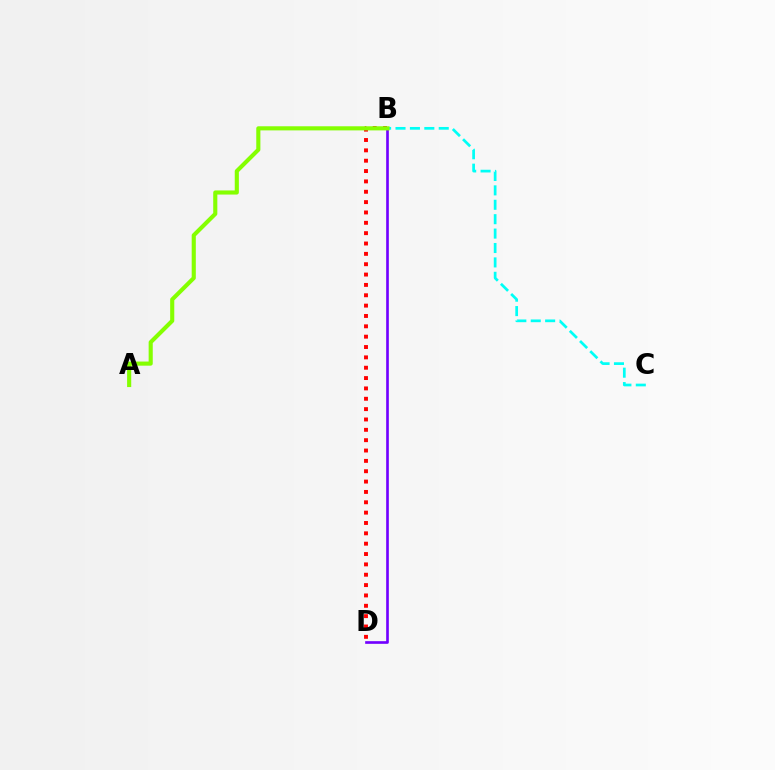{('B', 'D'): [{'color': '#ff0000', 'line_style': 'dotted', 'thickness': 2.81}, {'color': '#7200ff', 'line_style': 'solid', 'thickness': 1.91}], ('B', 'C'): [{'color': '#00fff6', 'line_style': 'dashed', 'thickness': 1.96}], ('A', 'B'): [{'color': '#84ff00', 'line_style': 'solid', 'thickness': 2.96}]}